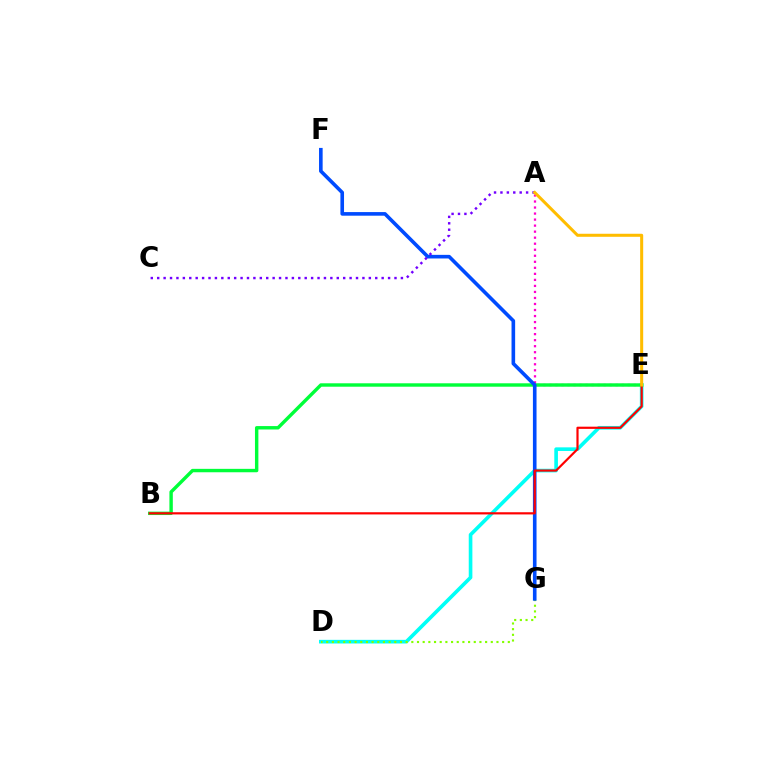{('A', 'E'): [{'color': '#ff00cf', 'line_style': 'dotted', 'thickness': 1.64}, {'color': '#ffbd00', 'line_style': 'solid', 'thickness': 2.18}], ('D', 'E'): [{'color': '#00fff6', 'line_style': 'solid', 'thickness': 2.62}], ('D', 'G'): [{'color': '#84ff00', 'line_style': 'dotted', 'thickness': 1.54}], ('B', 'E'): [{'color': '#00ff39', 'line_style': 'solid', 'thickness': 2.46}, {'color': '#ff0000', 'line_style': 'solid', 'thickness': 1.57}], ('F', 'G'): [{'color': '#004bff', 'line_style': 'solid', 'thickness': 2.6}], ('A', 'C'): [{'color': '#7200ff', 'line_style': 'dotted', 'thickness': 1.74}]}